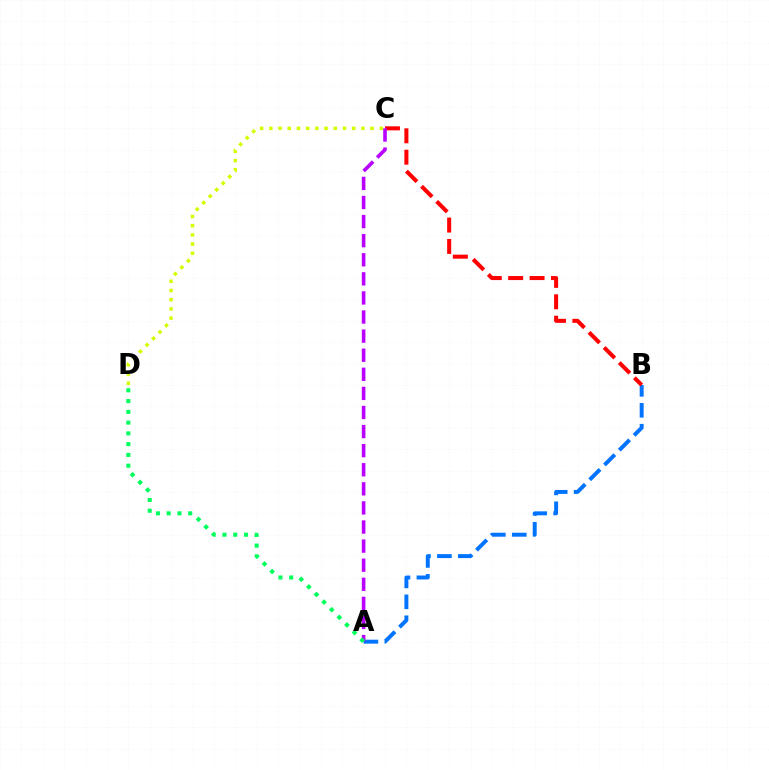{('A', 'B'): [{'color': '#0074ff', 'line_style': 'dashed', 'thickness': 2.84}], ('B', 'C'): [{'color': '#ff0000', 'line_style': 'dashed', 'thickness': 2.91}], ('A', 'C'): [{'color': '#b900ff', 'line_style': 'dashed', 'thickness': 2.59}], ('A', 'D'): [{'color': '#00ff5c', 'line_style': 'dotted', 'thickness': 2.93}], ('C', 'D'): [{'color': '#d1ff00', 'line_style': 'dotted', 'thickness': 2.5}]}